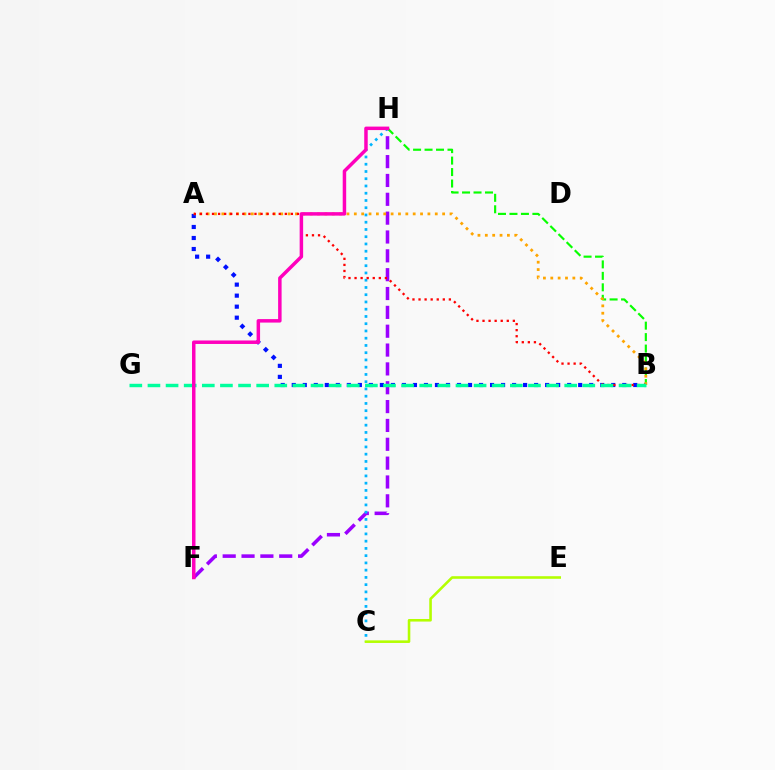{('A', 'B'): [{'color': '#0010ff', 'line_style': 'dotted', 'thickness': 2.99}, {'color': '#ffa500', 'line_style': 'dotted', 'thickness': 2.0}, {'color': '#ff0000', 'line_style': 'dotted', 'thickness': 1.65}], ('F', 'H'): [{'color': '#9b00ff', 'line_style': 'dashed', 'thickness': 2.56}, {'color': '#ff00bd', 'line_style': 'solid', 'thickness': 2.51}], ('B', 'H'): [{'color': '#08ff00', 'line_style': 'dashed', 'thickness': 1.56}], ('C', 'H'): [{'color': '#00b5ff', 'line_style': 'dotted', 'thickness': 1.97}], ('B', 'G'): [{'color': '#00ff9d', 'line_style': 'dashed', 'thickness': 2.46}], ('C', 'E'): [{'color': '#b3ff00', 'line_style': 'solid', 'thickness': 1.86}]}